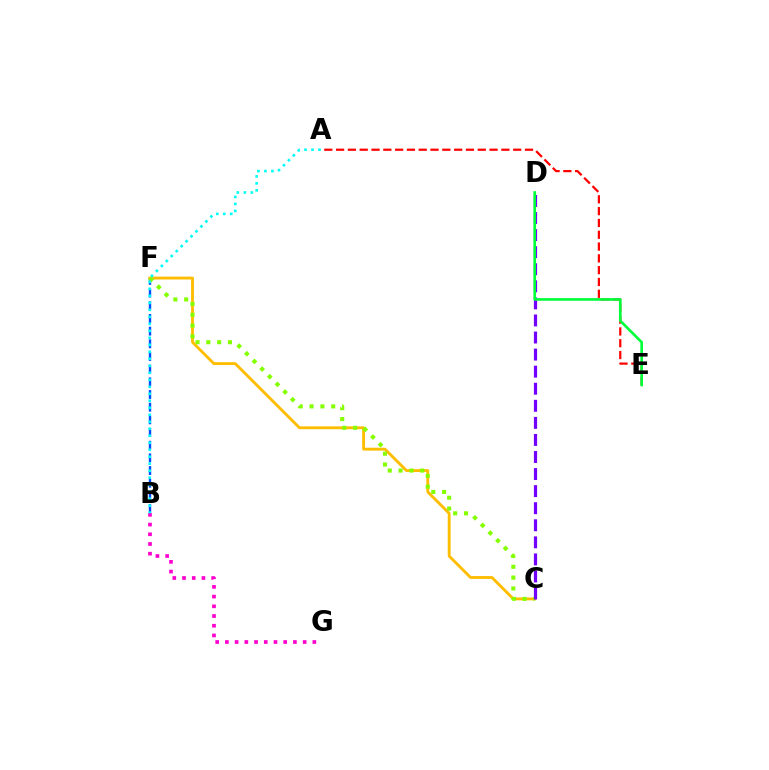{('B', 'F'): [{'color': '#004bff', 'line_style': 'dashed', 'thickness': 1.72}], ('C', 'F'): [{'color': '#ffbd00', 'line_style': 'solid', 'thickness': 2.06}, {'color': '#84ff00', 'line_style': 'dotted', 'thickness': 2.94}], ('B', 'G'): [{'color': '#ff00cf', 'line_style': 'dotted', 'thickness': 2.64}], ('A', 'E'): [{'color': '#ff0000', 'line_style': 'dashed', 'thickness': 1.6}], ('C', 'D'): [{'color': '#7200ff', 'line_style': 'dashed', 'thickness': 2.32}], ('D', 'E'): [{'color': '#00ff39', 'line_style': 'solid', 'thickness': 1.9}], ('A', 'B'): [{'color': '#00fff6', 'line_style': 'dotted', 'thickness': 1.9}]}